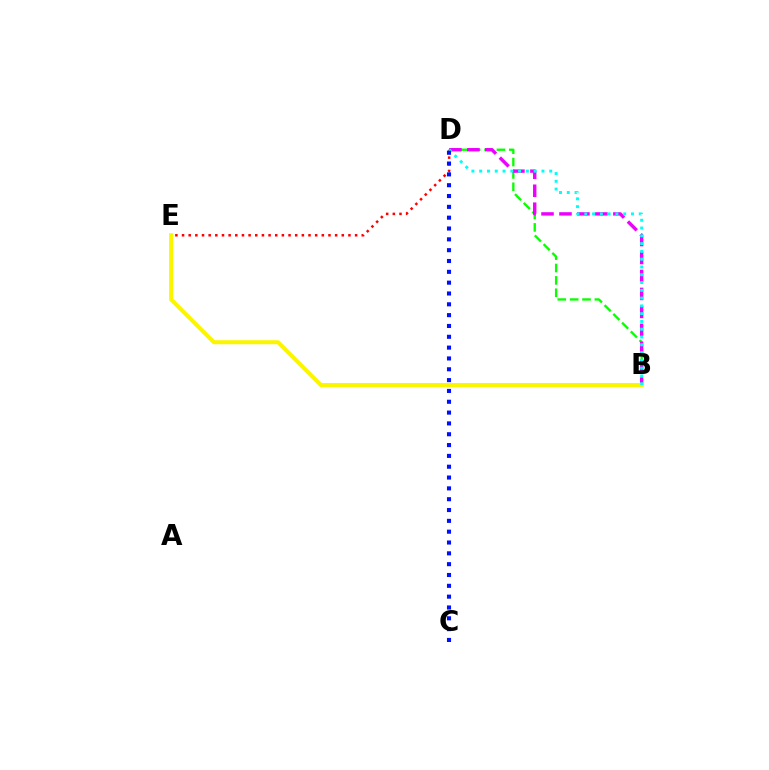{('B', 'D'): [{'color': '#08ff00', 'line_style': 'dashed', 'thickness': 1.68}, {'color': '#ee00ff', 'line_style': 'dashed', 'thickness': 2.44}, {'color': '#00fff6', 'line_style': 'dotted', 'thickness': 2.11}], ('D', 'E'): [{'color': '#ff0000', 'line_style': 'dotted', 'thickness': 1.81}], ('B', 'E'): [{'color': '#fcf500', 'line_style': 'solid', 'thickness': 2.9}], ('C', 'D'): [{'color': '#0010ff', 'line_style': 'dotted', 'thickness': 2.94}]}